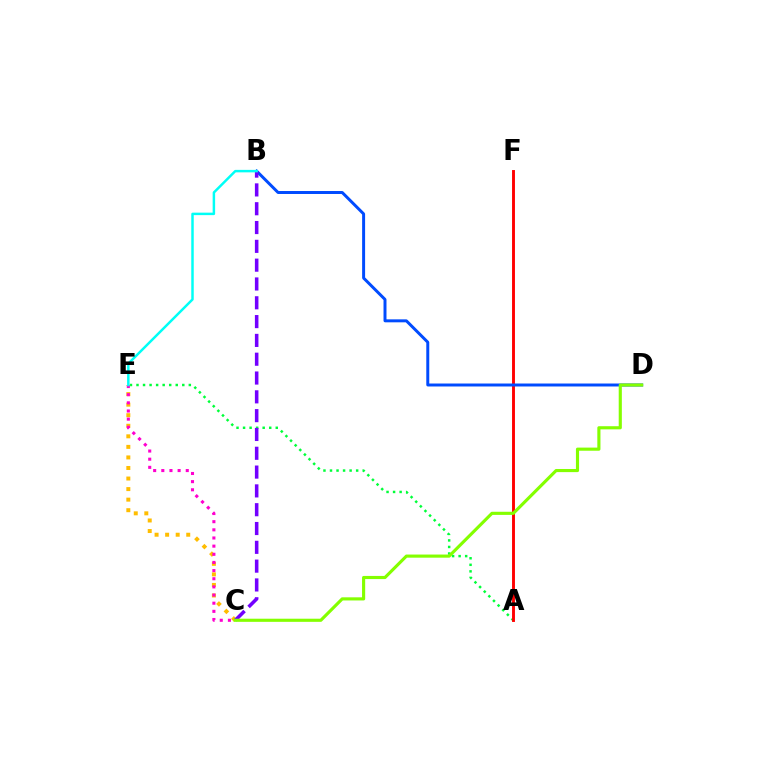{('A', 'E'): [{'color': '#00ff39', 'line_style': 'dotted', 'thickness': 1.78}], ('C', 'E'): [{'color': '#ffbd00', 'line_style': 'dotted', 'thickness': 2.87}, {'color': '#ff00cf', 'line_style': 'dotted', 'thickness': 2.21}], ('A', 'F'): [{'color': '#ff0000', 'line_style': 'solid', 'thickness': 2.09}], ('B', 'D'): [{'color': '#004bff', 'line_style': 'solid', 'thickness': 2.14}], ('B', 'C'): [{'color': '#7200ff', 'line_style': 'dashed', 'thickness': 2.56}], ('C', 'D'): [{'color': '#84ff00', 'line_style': 'solid', 'thickness': 2.26}], ('B', 'E'): [{'color': '#00fff6', 'line_style': 'solid', 'thickness': 1.78}]}